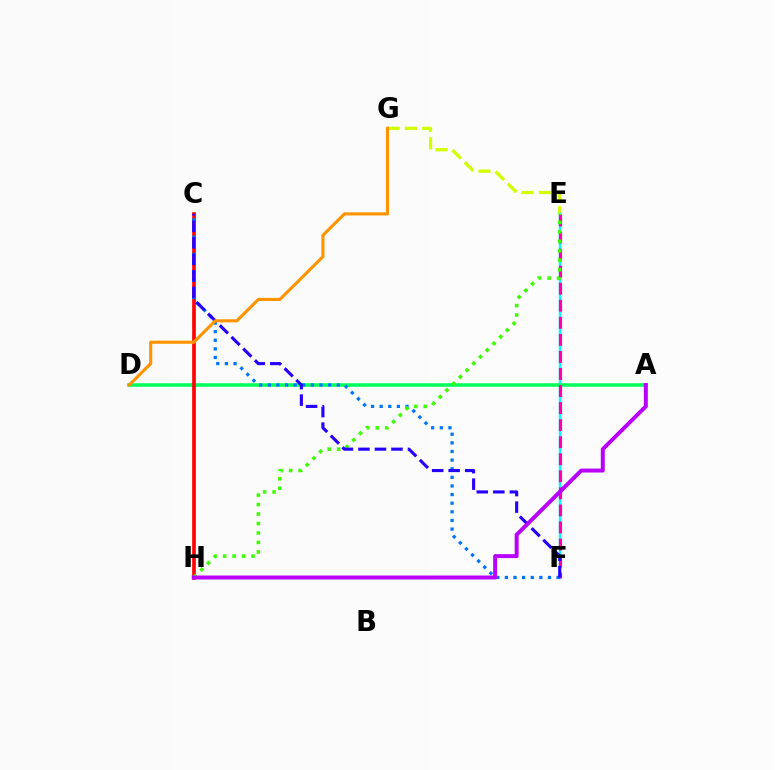{('E', 'G'): [{'color': '#d1ff00', 'line_style': 'dashed', 'thickness': 2.35}], ('E', 'F'): [{'color': '#00fff6', 'line_style': 'solid', 'thickness': 1.76}, {'color': '#ff00ac', 'line_style': 'dashed', 'thickness': 2.32}], ('A', 'D'): [{'color': '#00ff5c', 'line_style': 'solid', 'thickness': 2.55}], ('C', 'H'): [{'color': '#ff0000', 'line_style': 'solid', 'thickness': 2.64}], ('C', 'F'): [{'color': '#0074ff', 'line_style': 'dotted', 'thickness': 2.34}, {'color': '#2500ff', 'line_style': 'dashed', 'thickness': 2.24}], ('E', 'H'): [{'color': '#3dff00', 'line_style': 'dotted', 'thickness': 2.57}], ('A', 'H'): [{'color': '#b900ff', 'line_style': 'solid', 'thickness': 2.86}], ('D', 'G'): [{'color': '#ff9400', 'line_style': 'solid', 'thickness': 2.25}]}